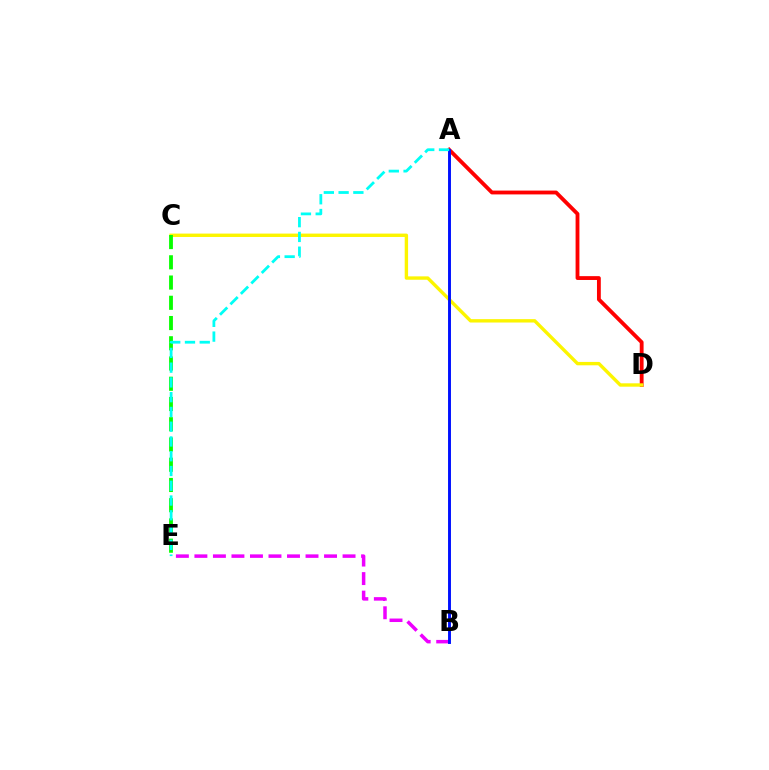{('A', 'D'): [{'color': '#ff0000', 'line_style': 'solid', 'thickness': 2.76}], ('C', 'D'): [{'color': '#fcf500', 'line_style': 'solid', 'thickness': 2.43}], ('B', 'E'): [{'color': '#ee00ff', 'line_style': 'dashed', 'thickness': 2.52}], ('A', 'B'): [{'color': '#0010ff', 'line_style': 'solid', 'thickness': 2.1}], ('C', 'E'): [{'color': '#08ff00', 'line_style': 'dashed', 'thickness': 2.75}], ('A', 'E'): [{'color': '#00fff6', 'line_style': 'dashed', 'thickness': 2.01}]}